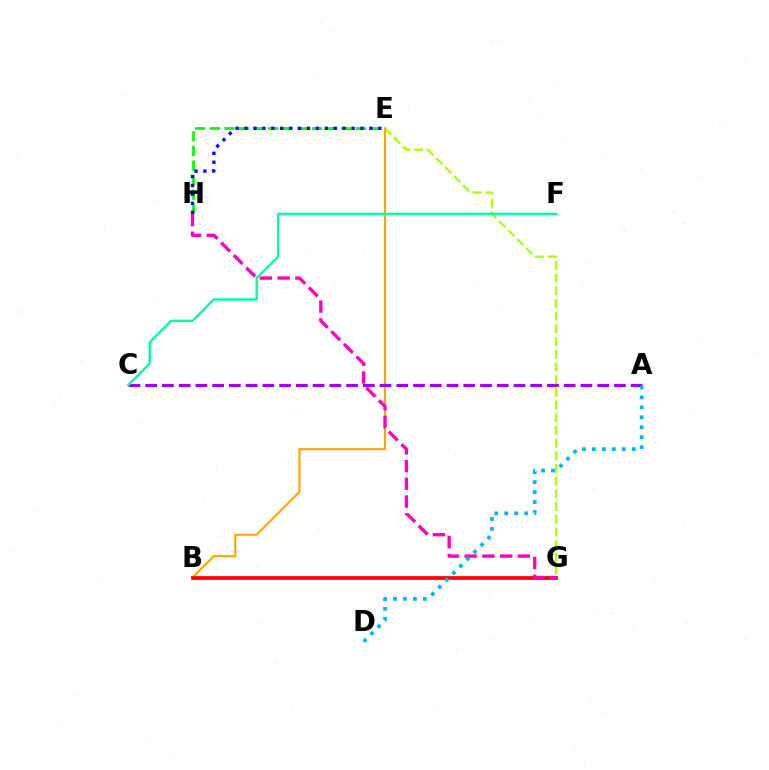{('B', 'E'): [{'color': '#ffa500', 'line_style': 'solid', 'thickness': 1.52}], ('E', 'G'): [{'color': '#b3ff00', 'line_style': 'dashed', 'thickness': 1.72}], ('B', 'G'): [{'color': '#ff0000', 'line_style': 'solid', 'thickness': 2.69}], ('E', 'H'): [{'color': '#08ff00', 'line_style': 'dashed', 'thickness': 1.98}, {'color': '#0010ff', 'line_style': 'dotted', 'thickness': 2.42}], ('G', 'H'): [{'color': '#ff00bd', 'line_style': 'dashed', 'thickness': 2.41}], ('A', 'C'): [{'color': '#9b00ff', 'line_style': 'dashed', 'thickness': 2.27}], ('A', 'D'): [{'color': '#00b5ff', 'line_style': 'dotted', 'thickness': 2.7}], ('C', 'F'): [{'color': '#00ff9d', 'line_style': 'solid', 'thickness': 1.72}]}